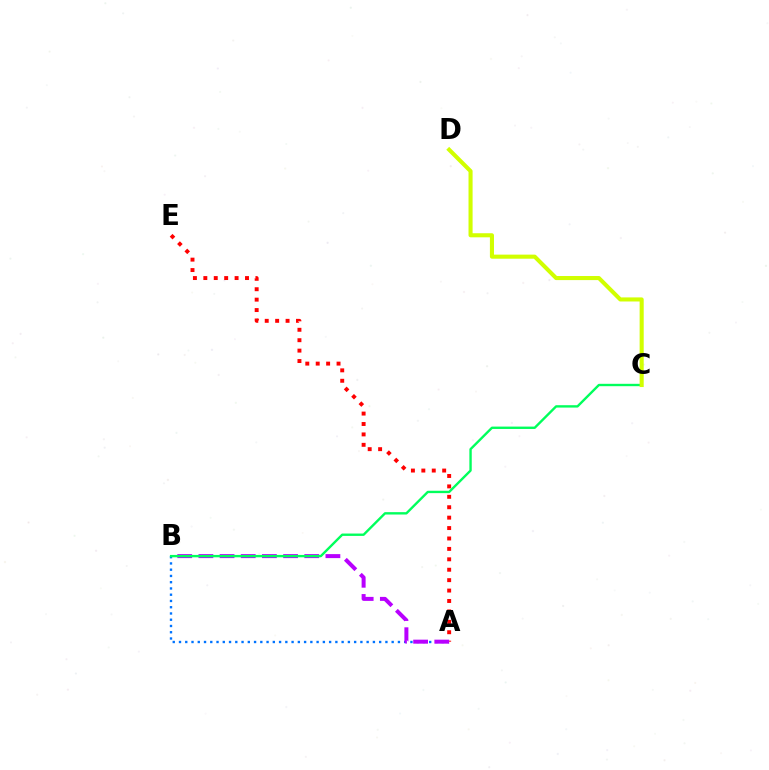{('A', 'E'): [{'color': '#ff0000', 'line_style': 'dotted', 'thickness': 2.83}], ('A', 'B'): [{'color': '#0074ff', 'line_style': 'dotted', 'thickness': 1.7}, {'color': '#b900ff', 'line_style': 'dashed', 'thickness': 2.88}], ('B', 'C'): [{'color': '#00ff5c', 'line_style': 'solid', 'thickness': 1.71}], ('C', 'D'): [{'color': '#d1ff00', 'line_style': 'solid', 'thickness': 2.94}]}